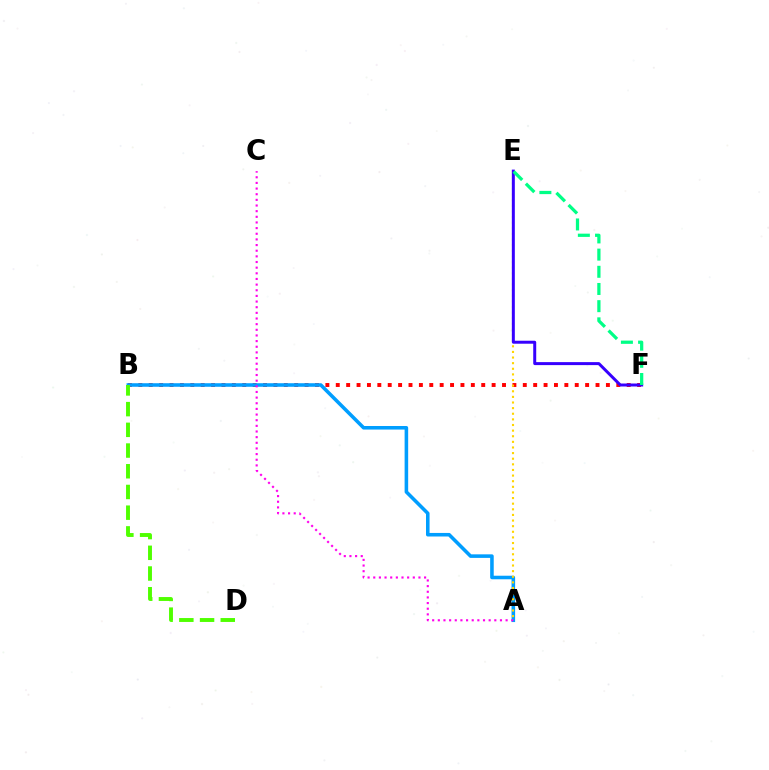{('B', 'F'): [{'color': '#ff0000', 'line_style': 'dotted', 'thickness': 2.82}], ('A', 'B'): [{'color': '#009eff', 'line_style': 'solid', 'thickness': 2.56}], ('A', 'E'): [{'color': '#ffd500', 'line_style': 'dotted', 'thickness': 1.53}], ('B', 'D'): [{'color': '#4fff00', 'line_style': 'dashed', 'thickness': 2.81}], ('E', 'F'): [{'color': '#3700ff', 'line_style': 'solid', 'thickness': 2.15}, {'color': '#00ff86', 'line_style': 'dashed', 'thickness': 2.33}], ('A', 'C'): [{'color': '#ff00ed', 'line_style': 'dotted', 'thickness': 1.54}]}